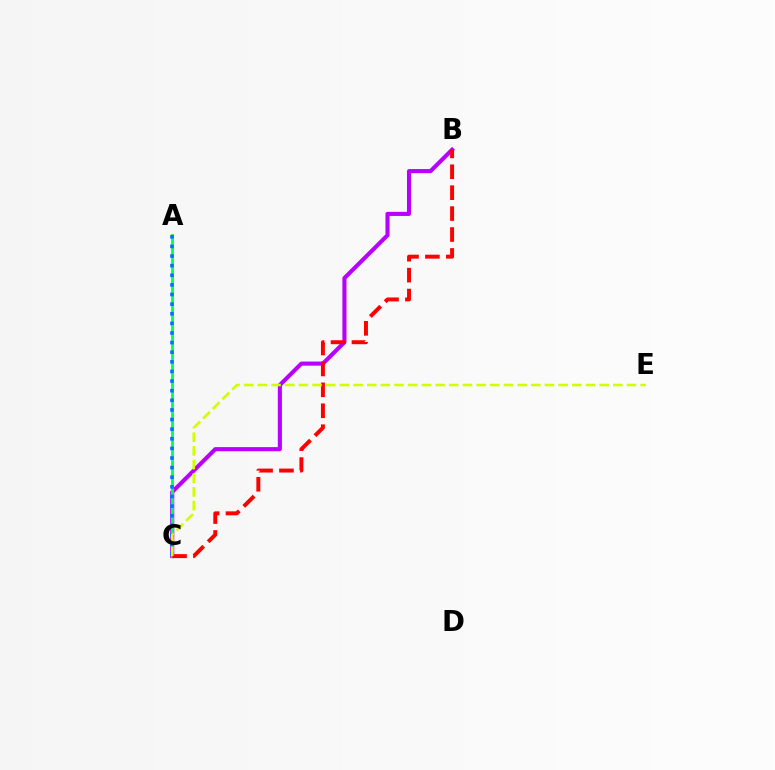{('B', 'C'): [{'color': '#b900ff', 'line_style': 'solid', 'thickness': 2.95}, {'color': '#ff0000', 'line_style': 'dashed', 'thickness': 2.84}], ('A', 'C'): [{'color': '#00ff5c', 'line_style': 'solid', 'thickness': 2.06}, {'color': '#0074ff', 'line_style': 'dotted', 'thickness': 2.61}], ('C', 'E'): [{'color': '#d1ff00', 'line_style': 'dashed', 'thickness': 1.86}]}